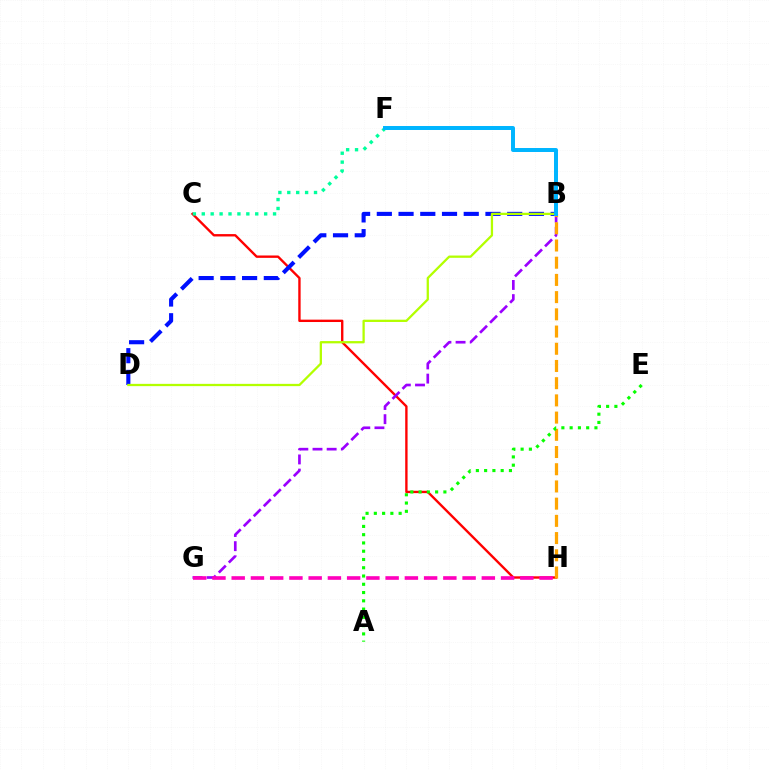{('C', 'H'): [{'color': '#ff0000', 'line_style': 'solid', 'thickness': 1.71}], ('B', 'G'): [{'color': '#9b00ff', 'line_style': 'dashed', 'thickness': 1.92}], ('C', 'F'): [{'color': '#00ff9d', 'line_style': 'dotted', 'thickness': 2.42}], ('G', 'H'): [{'color': '#ff00bd', 'line_style': 'dashed', 'thickness': 2.61}], ('B', 'D'): [{'color': '#0010ff', 'line_style': 'dashed', 'thickness': 2.95}, {'color': '#b3ff00', 'line_style': 'solid', 'thickness': 1.64}], ('B', 'H'): [{'color': '#ffa500', 'line_style': 'dashed', 'thickness': 2.34}], ('B', 'F'): [{'color': '#00b5ff', 'line_style': 'solid', 'thickness': 2.86}], ('A', 'E'): [{'color': '#08ff00', 'line_style': 'dotted', 'thickness': 2.25}]}